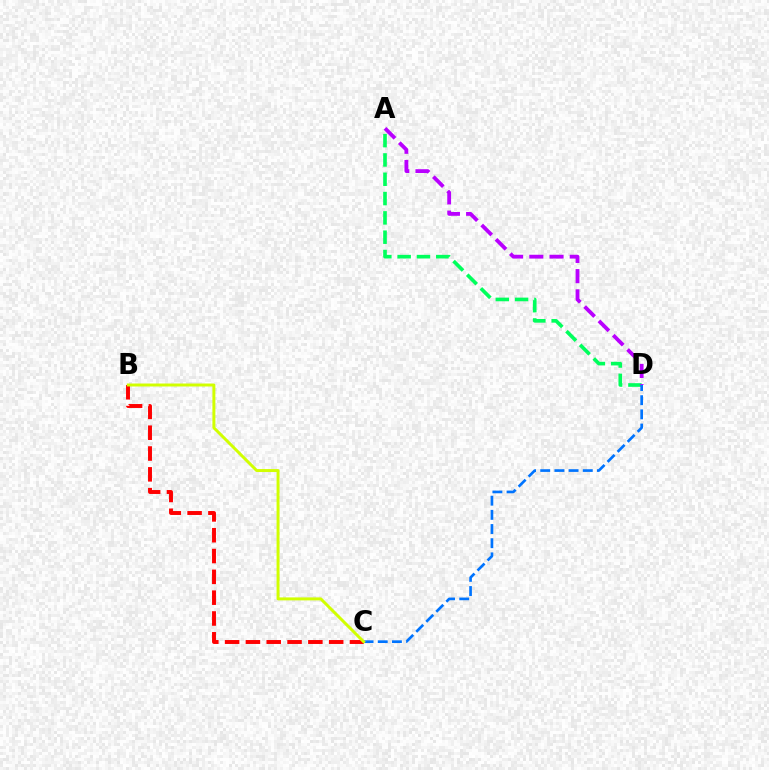{('A', 'D'): [{'color': '#00ff5c', 'line_style': 'dashed', 'thickness': 2.62}, {'color': '#b900ff', 'line_style': 'dashed', 'thickness': 2.75}], ('C', 'D'): [{'color': '#0074ff', 'line_style': 'dashed', 'thickness': 1.93}], ('B', 'C'): [{'color': '#ff0000', 'line_style': 'dashed', 'thickness': 2.83}, {'color': '#d1ff00', 'line_style': 'solid', 'thickness': 2.14}]}